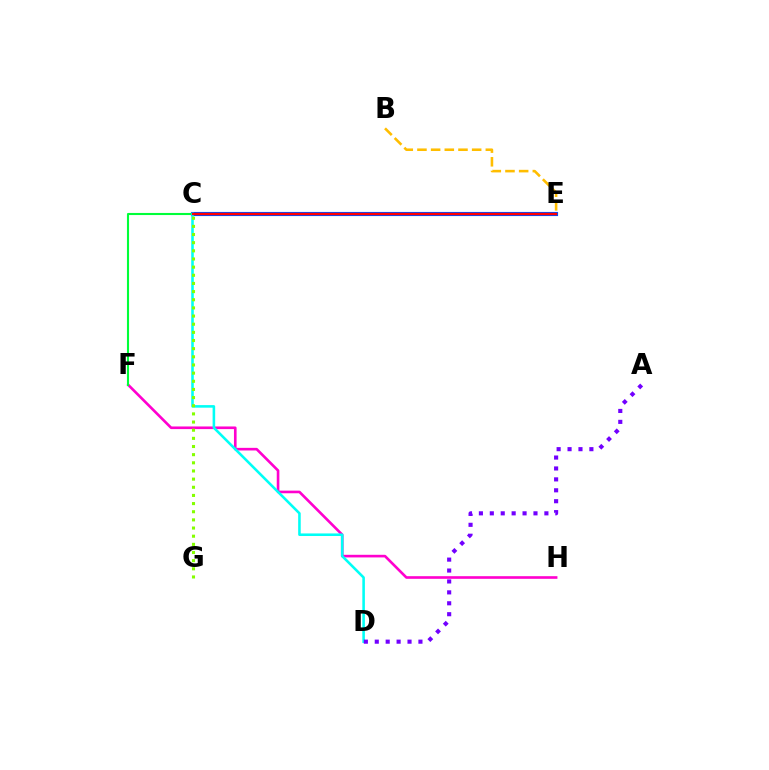{('C', 'E'): [{'color': '#004bff', 'line_style': 'solid', 'thickness': 2.97}, {'color': '#ff0000', 'line_style': 'solid', 'thickness': 1.67}], ('F', 'H'): [{'color': '#ff00cf', 'line_style': 'solid', 'thickness': 1.89}], ('C', 'F'): [{'color': '#00ff39', 'line_style': 'solid', 'thickness': 1.51}], ('C', 'D'): [{'color': '#00fff6', 'line_style': 'solid', 'thickness': 1.85}], ('C', 'G'): [{'color': '#84ff00', 'line_style': 'dotted', 'thickness': 2.22}], ('B', 'E'): [{'color': '#ffbd00', 'line_style': 'dashed', 'thickness': 1.86}], ('A', 'D'): [{'color': '#7200ff', 'line_style': 'dotted', 'thickness': 2.97}]}